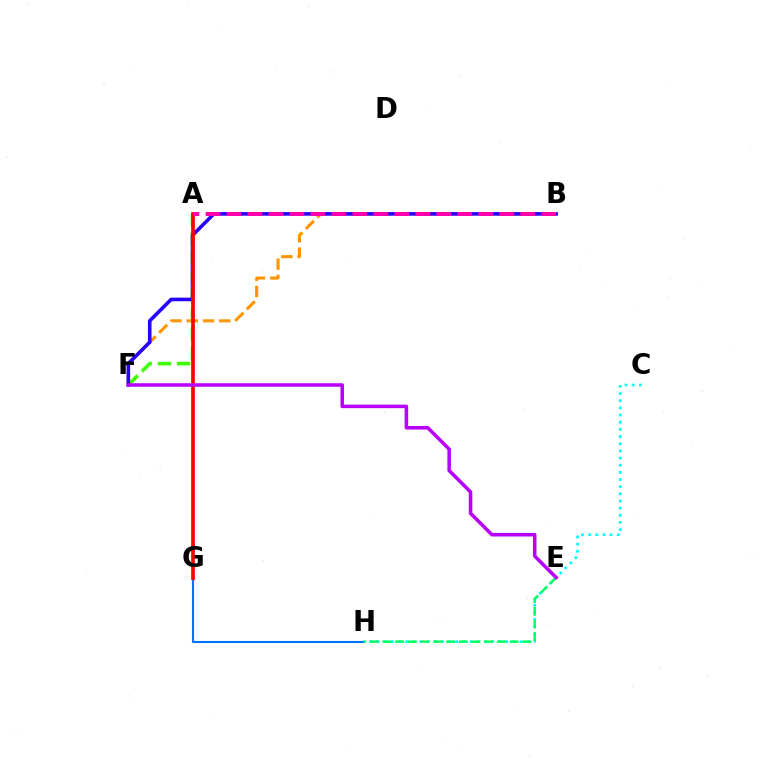{('A', 'F'): [{'color': '#3dff00', 'line_style': 'dashed', 'thickness': 2.6}], ('C', 'H'): [{'color': '#00fff6', 'line_style': 'dotted', 'thickness': 1.95}], ('B', 'F'): [{'color': '#ff9400', 'line_style': 'dashed', 'thickness': 2.21}, {'color': '#2500ff', 'line_style': 'solid', 'thickness': 2.59}], ('G', 'H'): [{'color': '#0074ff', 'line_style': 'solid', 'thickness': 1.53}], ('A', 'G'): [{'color': '#d1ff00', 'line_style': 'dotted', 'thickness': 1.69}, {'color': '#ff0000', 'line_style': 'solid', 'thickness': 2.66}], ('A', 'B'): [{'color': '#ff00ac', 'line_style': 'dashed', 'thickness': 2.85}], ('E', 'H'): [{'color': '#00ff5c', 'line_style': 'dashed', 'thickness': 1.73}], ('E', 'F'): [{'color': '#b900ff', 'line_style': 'solid', 'thickness': 2.54}]}